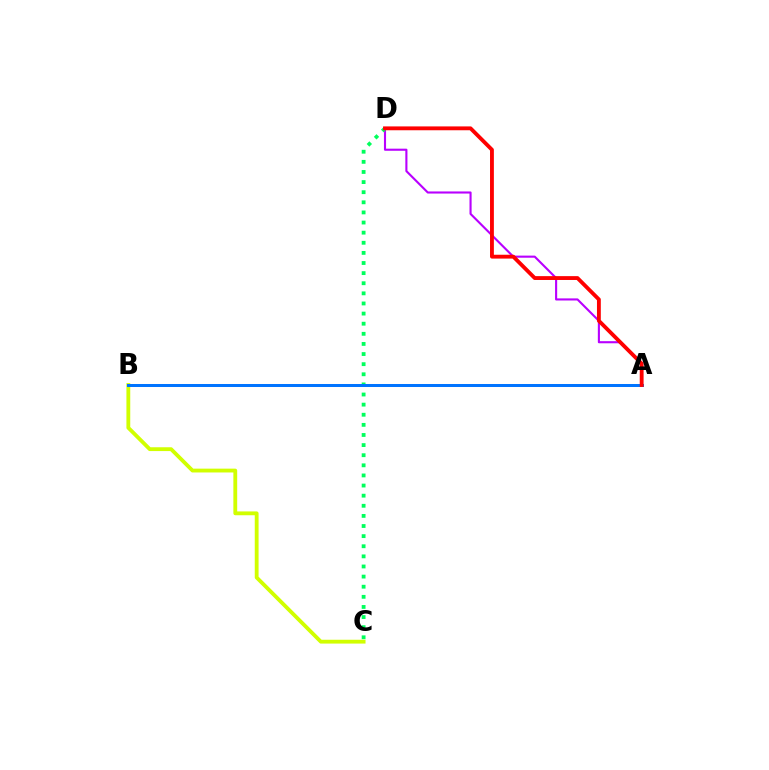{('A', 'D'): [{'color': '#b900ff', 'line_style': 'solid', 'thickness': 1.52}, {'color': '#ff0000', 'line_style': 'solid', 'thickness': 2.77}], ('C', 'D'): [{'color': '#00ff5c', 'line_style': 'dotted', 'thickness': 2.75}], ('B', 'C'): [{'color': '#d1ff00', 'line_style': 'solid', 'thickness': 2.75}], ('A', 'B'): [{'color': '#0074ff', 'line_style': 'solid', 'thickness': 2.16}]}